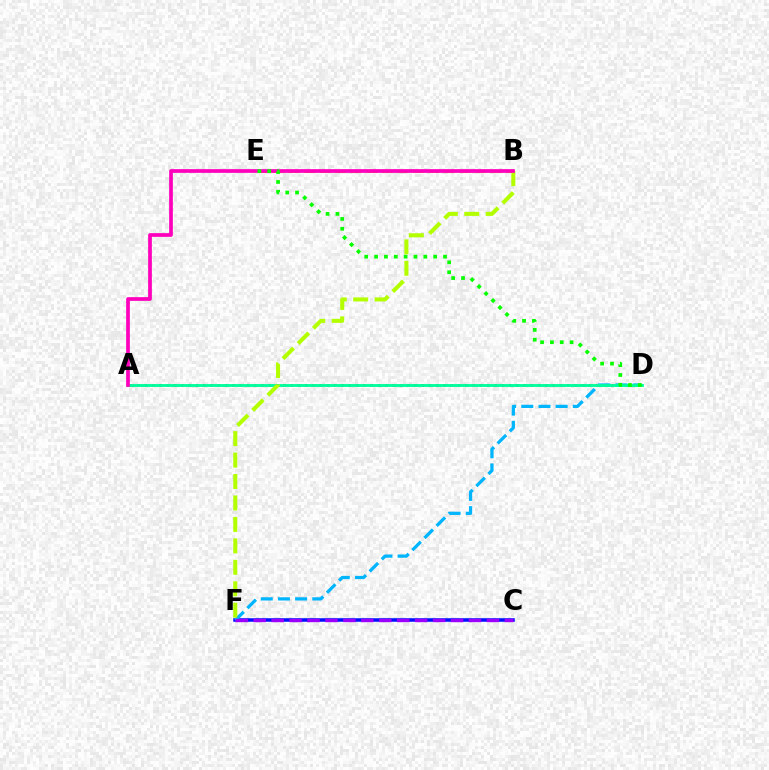{('C', 'F'): [{'color': '#0010ff', 'line_style': 'solid', 'thickness': 2.53}, {'color': '#9b00ff', 'line_style': 'dashed', 'thickness': 2.44}], ('A', 'D'): [{'color': '#ff0000', 'line_style': 'dotted', 'thickness': 1.98}, {'color': '#00ff9d', 'line_style': 'solid', 'thickness': 2.05}], ('B', 'E'): [{'color': '#ffa500', 'line_style': 'dashed', 'thickness': 2.11}], ('D', 'F'): [{'color': '#00b5ff', 'line_style': 'dashed', 'thickness': 2.33}], ('B', 'F'): [{'color': '#b3ff00', 'line_style': 'dashed', 'thickness': 2.91}], ('A', 'B'): [{'color': '#ff00bd', 'line_style': 'solid', 'thickness': 2.68}], ('D', 'E'): [{'color': '#08ff00', 'line_style': 'dotted', 'thickness': 2.68}]}